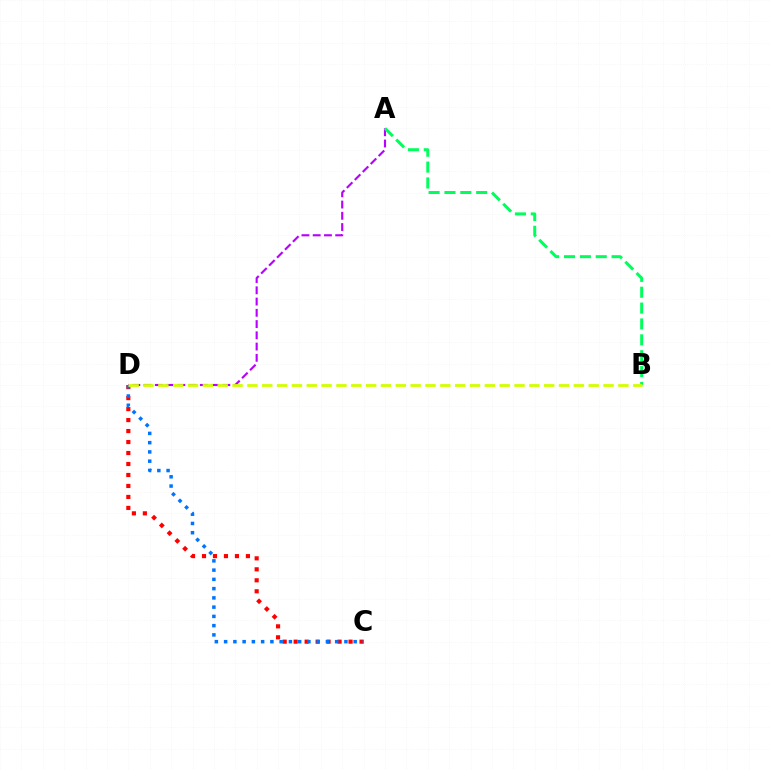{('A', 'D'): [{'color': '#b900ff', 'line_style': 'dashed', 'thickness': 1.53}], ('C', 'D'): [{'color': '#ff0000', 'line_style': 'dotted', 'thickness': 2.98}, {'color': '#0074ff', 'line_style': 'dotted', 'thickness': 2.51}], ('A', 'B'): [{'color': '#00ff5c', 'line_style': 'dashed', 'thickness': 2.16}], ('B', 'D'): [{'color': '#d1ff00', 'line_style': 'dashed', 'thickness': 2.02}]}